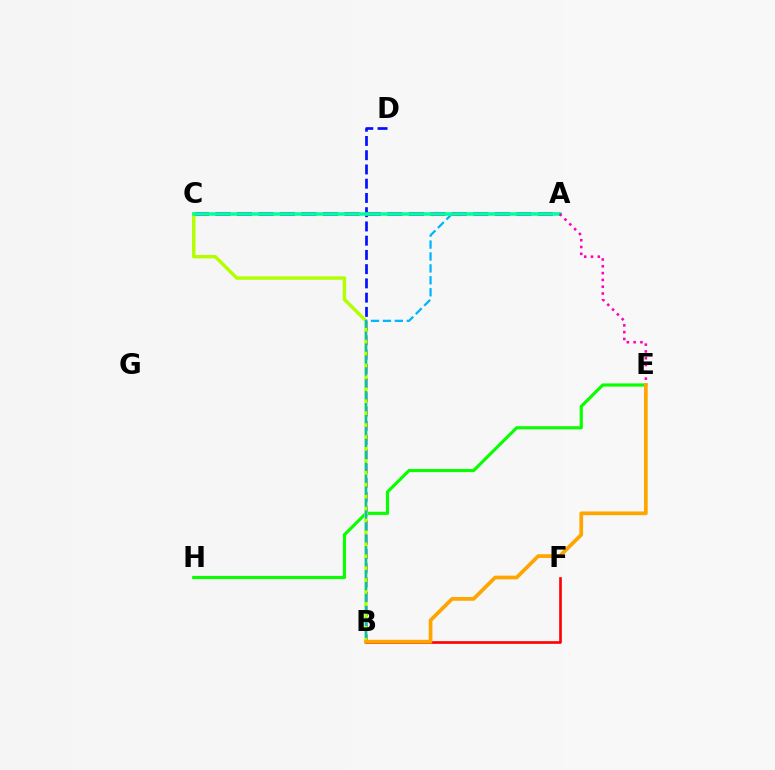{('B', 'D'): [{'color': '#0010ff', 'line_style': 'dashed', 'thickness': 1.93}], ('E', 'H'): [{'color': '#08ff00', 'line_style': 'solid', 'thickness': 2.27}], ('A', 'C'): [{'color': '#9b00ff', 'line_style': 'dashed', 'thickness': 2.92}, {'color': '#00ff9d', 'line_style': 'solid', 'thickness': 2.56}], ('B', 'C'): [{'color': '#b3ff00', 'line_style': 'solid', 'thickness': 2.47}], ('A', 'B'): [{'color': '#00b5ff', 'line_style': 'dashed', 'thickness': 1.62}], ('A', 'E'): [{'color': '#ff00bd', 'line_style': 'dotted', 'thickness': 1.85}], ('B', 'F'): [{'color': '#ff0000', 'line_style': 'solid', 'thickness': 1.91}], ('B', 'E'): [{'color': '#ffa500', 'line_style': 'solid', 'thickness': 2.68}]}